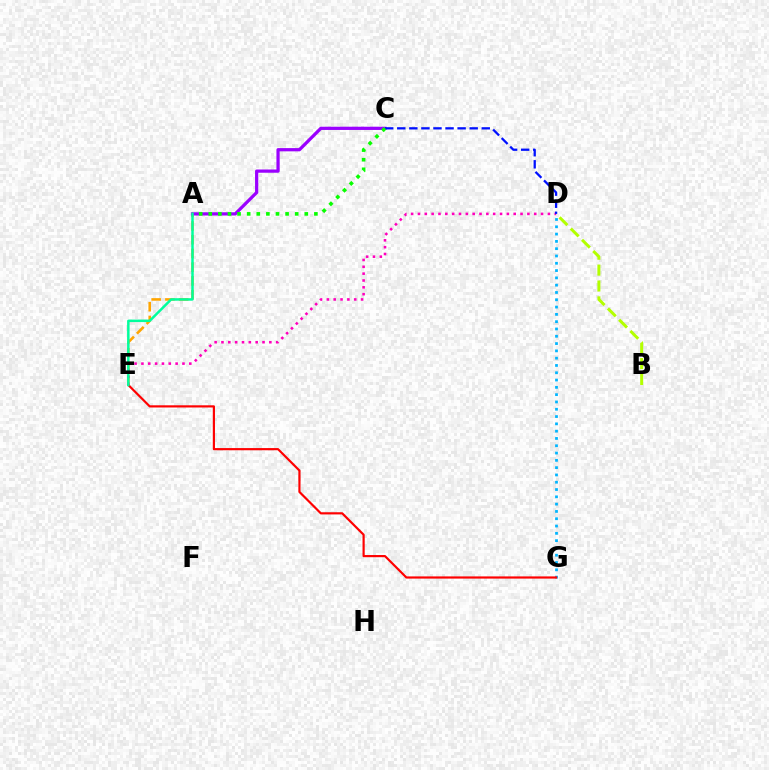{('A', 'E'): [{'color': '#ffa500', 'line_style': 'dashed', 'thickness': 1.86}, {'color': '#00ff9d', 'line_style': 'solid', 'thickness': 1.79}], ('A', 'C'): [{'color': '#9b00ff', 'line_style': 'solid', 'thickness': 2.33}, {'color': '#08ff00', 'line_style': 'dotted', 'thickness': 2.61}], ('B', 'D'): [{'color': '#b3ff00', 'line_style': 'dashed', 'thickness': 2.16}], ('D', 'E'): [{'color': '#ff00bd', 'line_style': 'dotted', 'thickness': 1.86}], ('C', 'D'): [{'color': '#0010ff', 'line_style': 'dashed', 'thickness': 1.64}], ('D', 'G'): [{'color': '#00b5ff', 'line_style': 'dotted', 'thickness': 1.98}], ('E', 'G'): [{'color': '#ff0000', 'line_style': 'solid', 'thickness': 1.57}]}